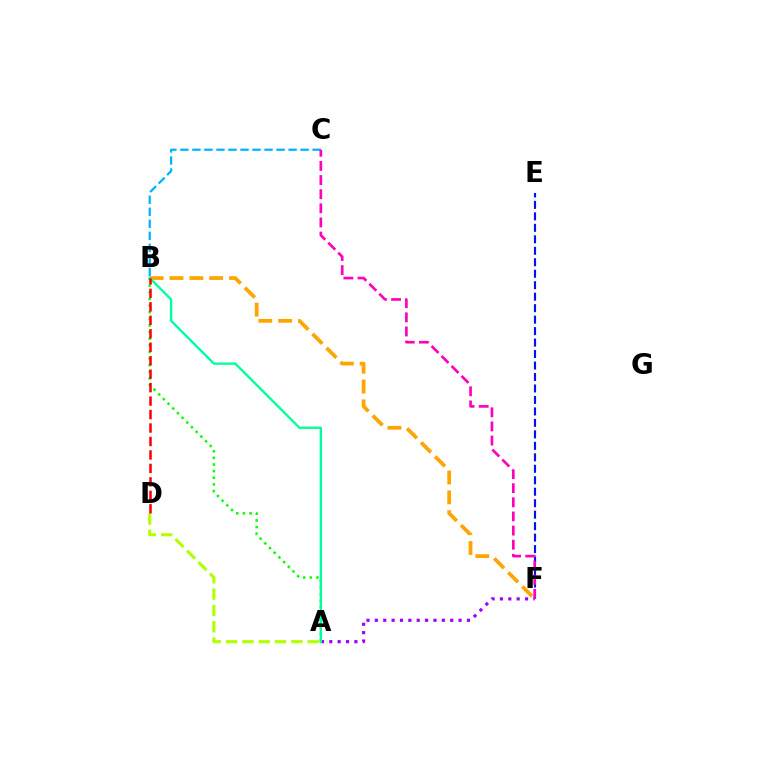{('B', 'F'): [{'color': '#ffa500', 'line_style': 'dashed', 'thickness': 2.7}], ('A', 'F'): [{'color': '#9b00ff', 'line_style': 'dotted', 'thickness': 2.27}], ('E', 'F'): [{'color': '#0010ff', 'line_style': 'dashed', 'thickness': 1.56}], ('B', 'C'): [{'color': '#00b5ff', 'line_style': 'dashed', 'thickness': 1.63}], ('A', 'D'): [{'color': '#b3ff00', 'line_style': 'dashed', 'thickness': 2.22}], ('A', 'B'): [{'color': '#08ff00', 'line_style': 'dotted', 'thickness': 1.8}, {'color': '#00ff9d', 'line_style': 'solid', 'thickness': 1.68}], ('C', 'F'): [{'color': '#ff00bd', 'line_style': 'dashed', 'thickness': 1.92}], ('B', 'D'): [{'color': '#ff0000', 'line_style': 'dashed', 'thickness': 1.83}]}